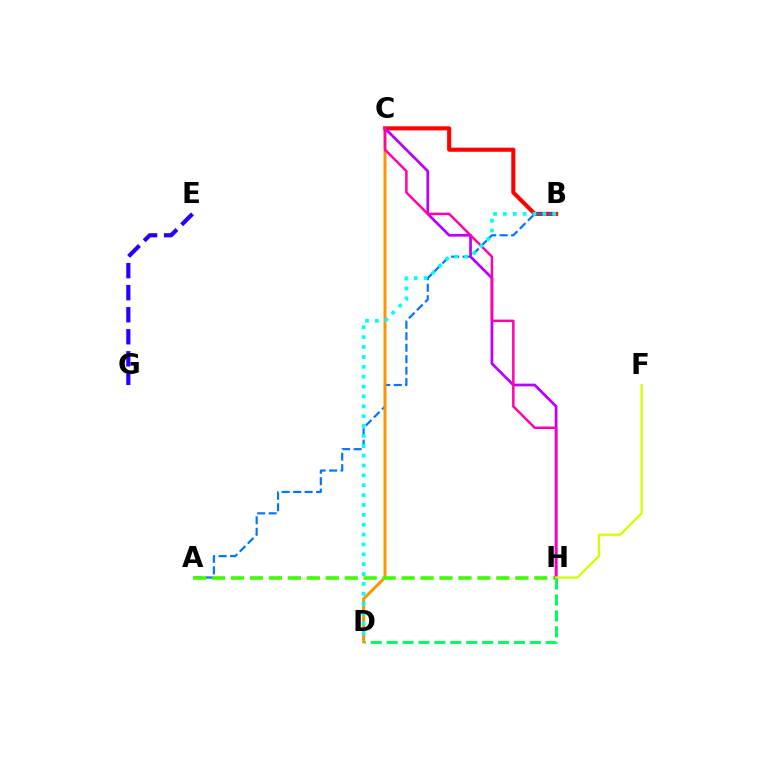{('B', 'C'): [{'color': '#ff0000', 'line_style': 'solid', 'thickness': 2.94}], ('D', 'H'): [{'color': '#00ff5c', 'line_style': 'dashed', 'thickness': 2.16}], ('E', 'G'): [{'color': '#2500ff', 'line_style': 'dashed', 'thickness': 2.99}], ('A', 'B'): [{'color': '#0074ff', 'line_style': 'dashed', 'thickness': 1.56}], ('C', 'D'): [{'color': '#ff9400', 'line_style': 'solid', 'thickness': 2.15}], ('A', 'H'): [{'color': '#3dff00', 'line_style': 'dashed', 'thickness': 2.57}], ('C', 'H'): [{'color': '#b900ff', 'line_style': 'solid', 'thickness': 1.96}, {'color': '#ff00ac', 'line_style': 'solid', 'thickness': 1.78}], ('F', 'H'): [{'color': '#d1ff00', 'line_style': 'solid', 'thickness': 1.6}], ('B', 'D'): [{'color': '#00fff6', 'line_style': 'dotted', 'thickness': 2.68}]}